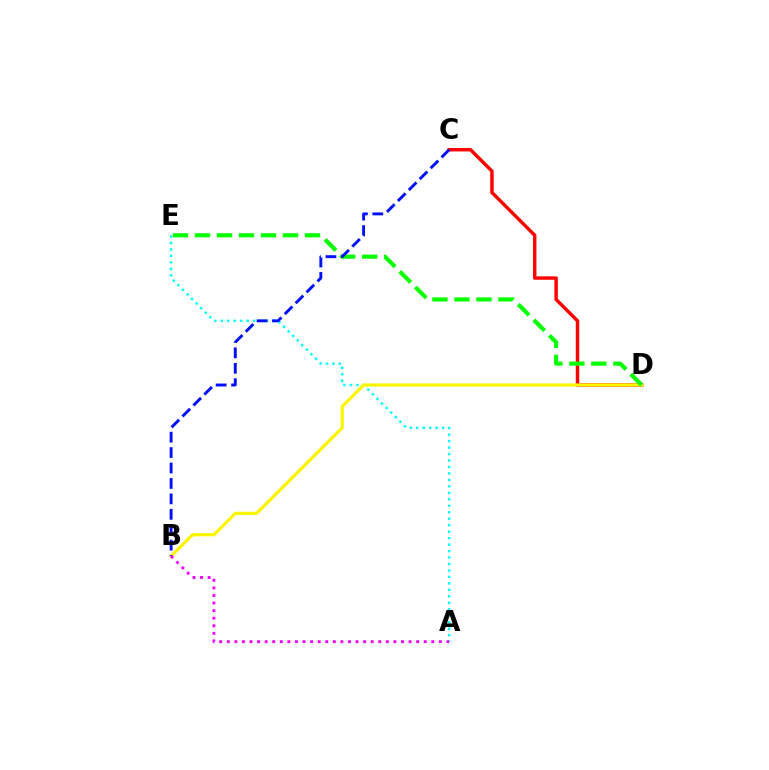{('A', 'E'): [{'color': '#00fff6', 'line_style': 'dotted', 'thickness': 1.76}], ('C', 'D'): [{'color': '#ff0000', 'line_style': 'solid', 'thickness': 2.47}], ('B', 'D'): [{'color': '#fcf500', 'line_style': 'solid', 'thickness': 2.31}], ('D', 'E'): [{'color': '#08ff00', 'line_style': 'dashed', 'thickness': 2.99}], ('B', 'C'): [{'color': '#0010ff', 'line_style': 'dashed', 'thickness': 2.1}], ('A', 'B'): [{'color': '#ee00ff', 'line_style': 'dotted', 'thickness': 2.06}]}